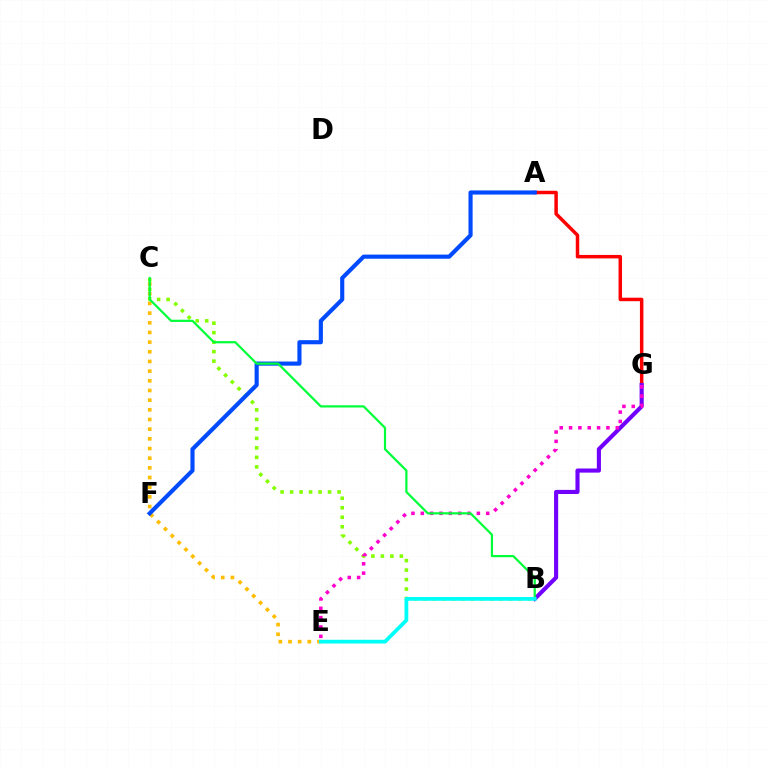{('A', 'G'): [{'color': '#ff0000', 'line_style': 'solid', 'thickness': 2.51}], ('B', 'G'): [{'color': '#7200ff', 'line_style': 'solid', 'thickness': 2.96}], ('C', 'E'): [{'color': '#ffbd00', 'line_style': 'dotted', 'thickness': 2.63}], ('B', 'C'): [{'color': '#84ff00', 'line_style': 'dotted', 'thickness': 2.58}, {'color': '#00ff39', 'line_style': 'solid', 'thickness': 1.59}], ('E', 'G'): [{'color': '#ff00cf', 'line_style': 'dotted', 'thickness': 2.54}], ('A', 'F'): [{'color': '#004bff', 'line_style': 'solid', 'thickness': 2.98}], ('B', 'E'): [{'color': '#00fff6', 'line_style': 'solid', 'thickness': 2.72}]}